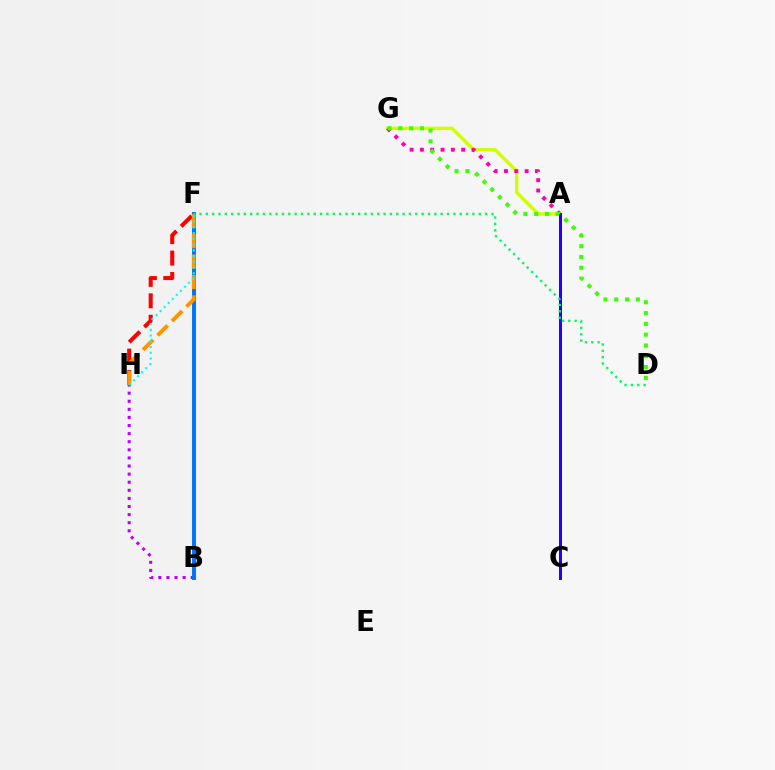{('B', 'H'): [{'color': '#b900ff', 'line_style': 'dotted', 'thickness': 2.2}], ('A', 'G'): [{'color': '#d1ff00', 'line_style': 'solid', 'thickness': 2.42}, {'color': '#ff00ac', 'line_style': 'dotted', 'thickness': 2.8}], ('F', 'H'): [{'color': '#ff0000', 'line_style': 'dashed', 'thickness': 2.91}, {'color': '#ff9400', 'line_style': 'dashed', 'thickness': 2.78}, {'color': '#00fff6', 'line_style': 'dotted', 'thickness': 1.56}], ('B', 'F'): [{'color': '#0074ff', 'line_style': 'solid', 'thickness': 2.86}], ('A', 'C'): [{'color': '#2500ff', 'line_style': 'solid', 'thickness': 2.17}], ('D', 'F'): [{'color': '#00ff5c', 'line_style': 'dotted', 'thickness': 1.72}], ('D', 'G'): [{'color': '#3dff00', 'line_style': 'dotted', 'thickness': 2.94}]}